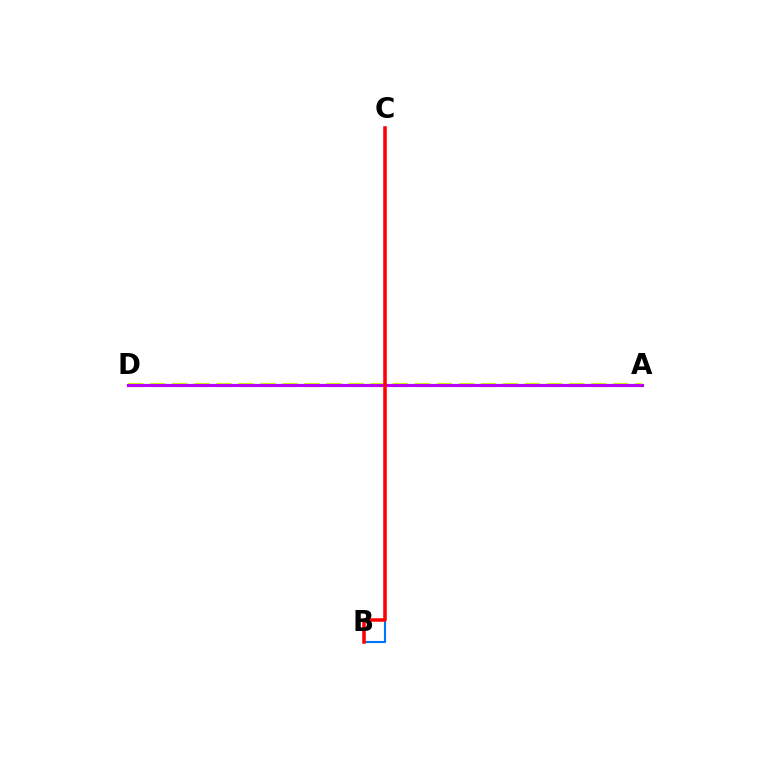{('A', 'D'): [{'color': '#00ff5c', 'line_style': 'dashed', 'thickness': 1.83}, {'color': '#d1ff00', 'line_style': 'dashed', 'thickness': 3.0}, {'color': '#b900ff', 'line_style': 'solid', 'thickness': 2.26}], ('B', 'C'): [{'color': '#0074ff', 'line_style': 'solid', 'thickness': 1.53}, {'color': '#ff0000', 'line_style': 'solid', 'thickness': 2.53}]}